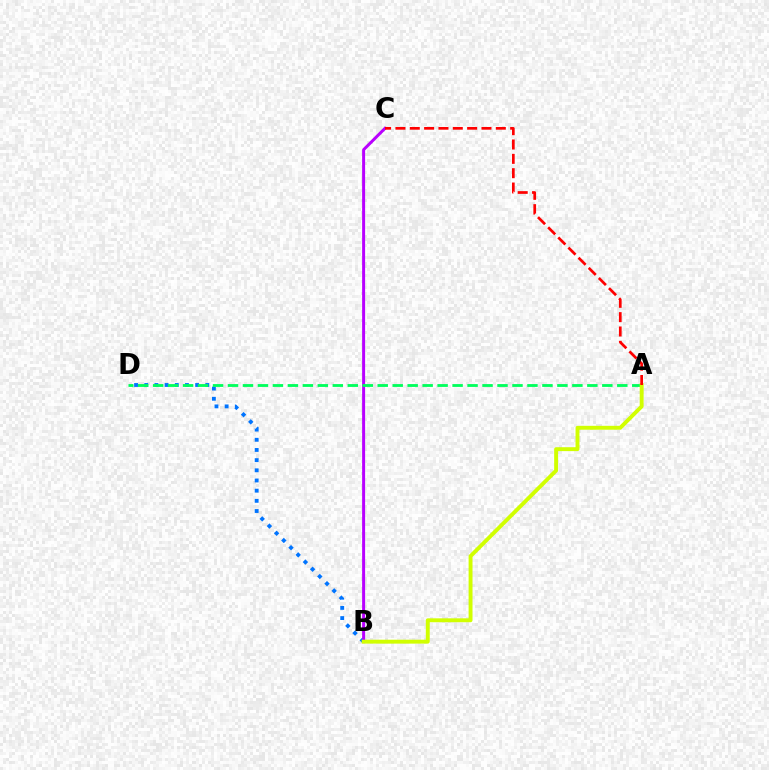{('B', 'D'): [{'color': '#0074ff', 'line_style': 'dotted', 'thickness': 2.77}], ('B', 'C'): [{'color': '#b900ff', 'line_style': 'solid', 'thickness': 2.15}], ('A', 'D'): [{'color': '#00ff5c', 'line_style': 'dashed', 'thickness': 2.03}], ('A', 'B'): [{'color': '#d1ff00', 'line_style': 'solid', 'thickness': 2.82}], ('A', 'C'): [{'color': '#ff0000', 'line_style': 'dashed', 'thickness': 1.95}]}